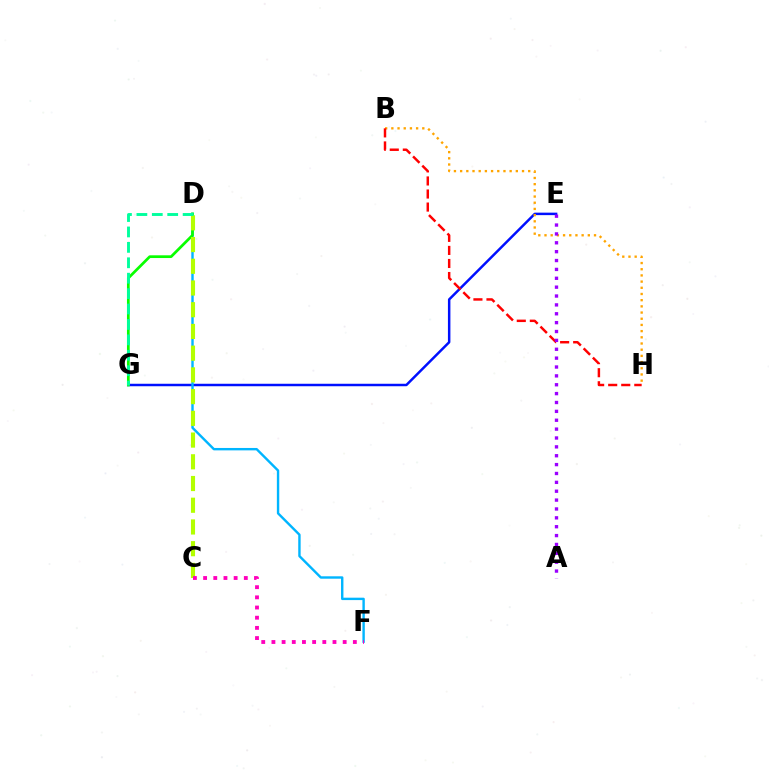{('E', 'G'): [{'color': '#0010ff', 'line_style': 'solid', 'thickness': 1.78}], ('B', 'H'): [{'color': '#ffa500', 'line_style': 'dotted', 'thickness': 1.68}, {'color': '#ff0000', 'line_style': 'dashed', 'thickness': 1.77}], ('A', 'E'): [{'color': '#9b00ff', 'line_style': 'dotted', 'thickness': 2.41}], ('D', 'F'): [{'color': '#00b5ff', 'line_style': 'solid', 'thickness': 1.73}], ('D', 'G'): [{'color': '#08ff00', 'line_style': 'solid', 'thickness': 1.97}, {'color': '#00ff9d', 'line_style': 'dashed', 'thickness': 2.09}], ('C', 'D'): [{'color': '#b3ff00', 'line_style': 'dashed', 'thickness': 2.95}], ('C', 'F'): [{'color': '#ff00bd', 'line_style': 'dotted', 'thickness': 2.77}]}